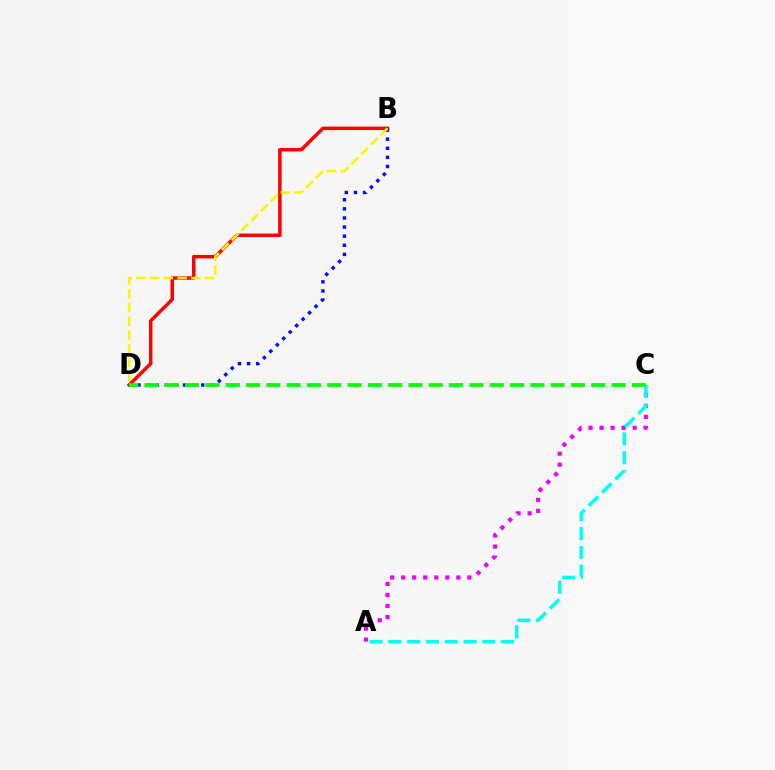{('B', 'D'): [{'color': '#ff0000', 'line_style': 'solid', 'thickness': 2.5}, {'color': '#0010ff', 'line_style': 'dotted', 'thickness': 2.47}, {'color': '#fcf500', 'line_style': 'dashed', 'thickness': 1.87}], ('A', 'C'): [{'color': '#ee00ff', 'line_style': 'dotted', 'thickness': 3.0}, {'color': '#00fff6', 'line_style': 'dashed', 'thickness': 2.55}], ('C', 'D'): [{'color': '#08ff00', 'line_style': 'dashed', 'thickness': 2.76}]}